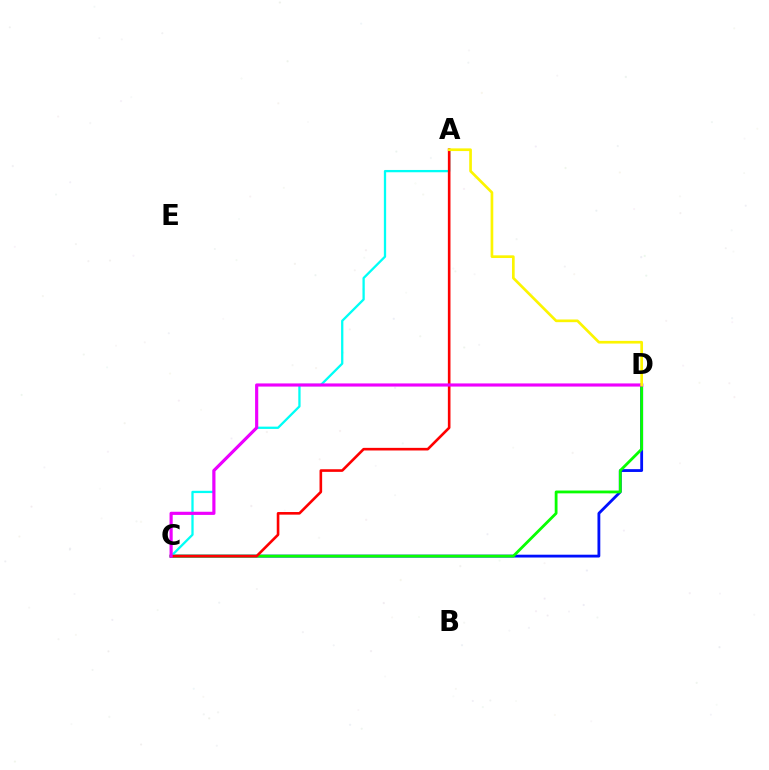{('C', 'D'): [{'color': '#0010ff', 'line_style': 'solid', 'thickness': 2.03}, {'color': '#08ff00', 'line_style': 'solid', 'thickness': 2.02}, {'color': '#ee00ff', 'line_style': 'solid', 'thickness': 2.27}], ('A', 'C'): [{'color': '#00fff6', 'line_style': 'solid', 'thickness': 1.65}, {'color': '#ff0000', 'line_style': 'solid', 'thickness': 1.88}], ('A', 'D'): [{'color': '#fcf500', 'line_style': 'solid', 'thickness': 1.93}]}